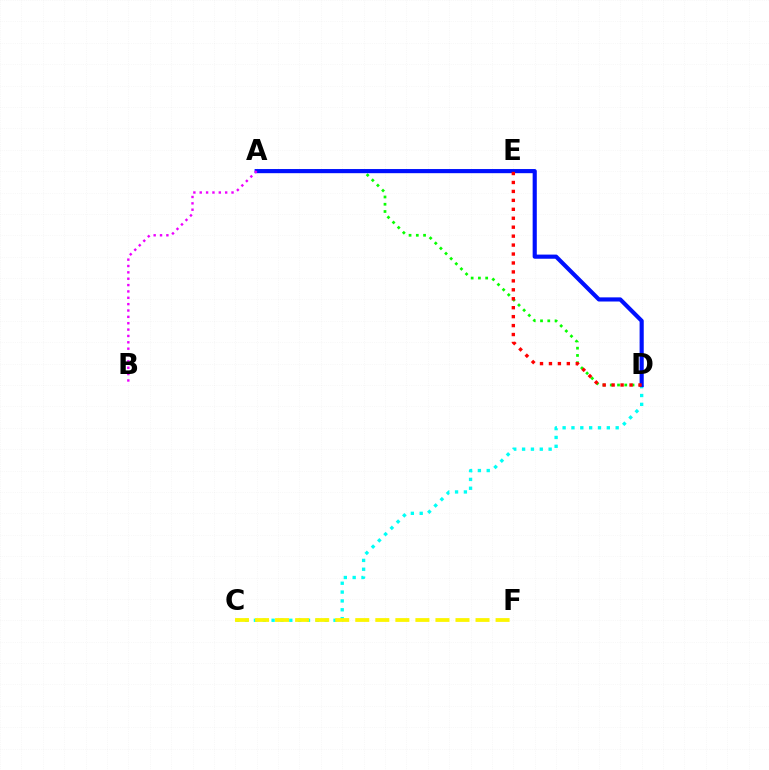{('A', 'D'): [{'color': '#08ff00', 'line_style': 'dotted', 'thickness': 1.97}, {'color': '#0010ff', 'line_style': 'solid', 'thickness': 2.98}], ('C', 'D'): [{'color': '#00fff6', 'line_style': 'dotted', 'thickness': 2.4}], ('D', 'E'): [{'color': '#ff0000', 'line_style': 'dotted', 'thickness': 2.43}], ('A', 'B'): [{'color': '#ee00ff', 'line_style': 'dotted', 'thickness': 1.73}], ('C', 'F'): [{'color': '#fcf500', 'line_style': 'dashed', 'thickness': 2.72}]}